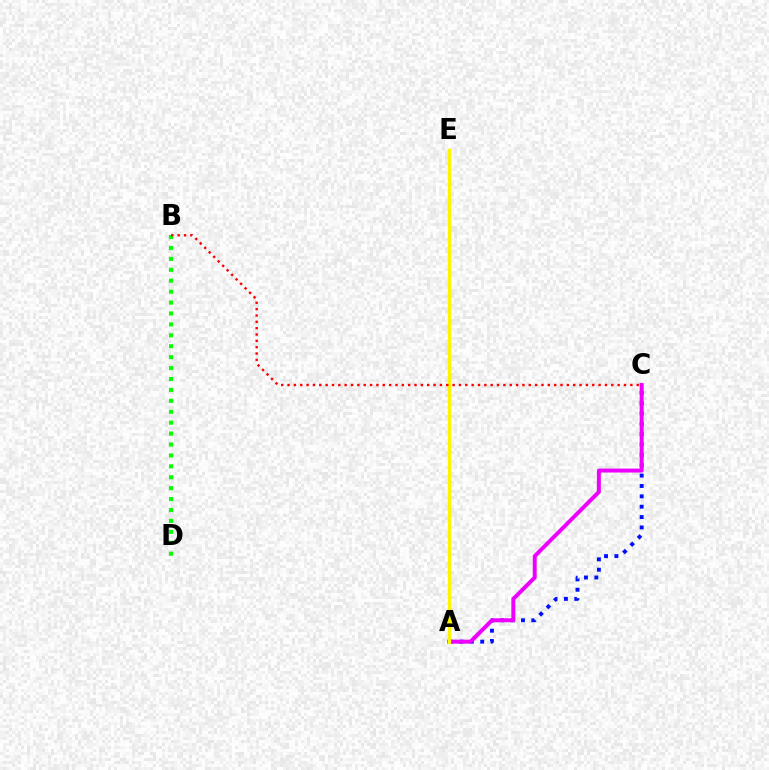{('A', 'E'): [{'color': '#00fff6', 'line_style': 'solid', 'thickness': 1.85}, {'color': '#fcf500', 'line_style': 'solid', 'thickness': 2.45}], ('A', 'C'): [{'color': '#0010ff', 'line_style': 'dotted', 'thickness': 2.81}, {'color': '#ee00ff', 'line_style': 'solid', 'thickness': 2.84}], ('B', 'D'): [{'color': '#08ff00', 'line_style': 'dotted', 'thickness': 2.97}], ('B', 'C'): [{'color': '#ff0000', 'line_style': 'dotted', 'thickness': 1.72}]}